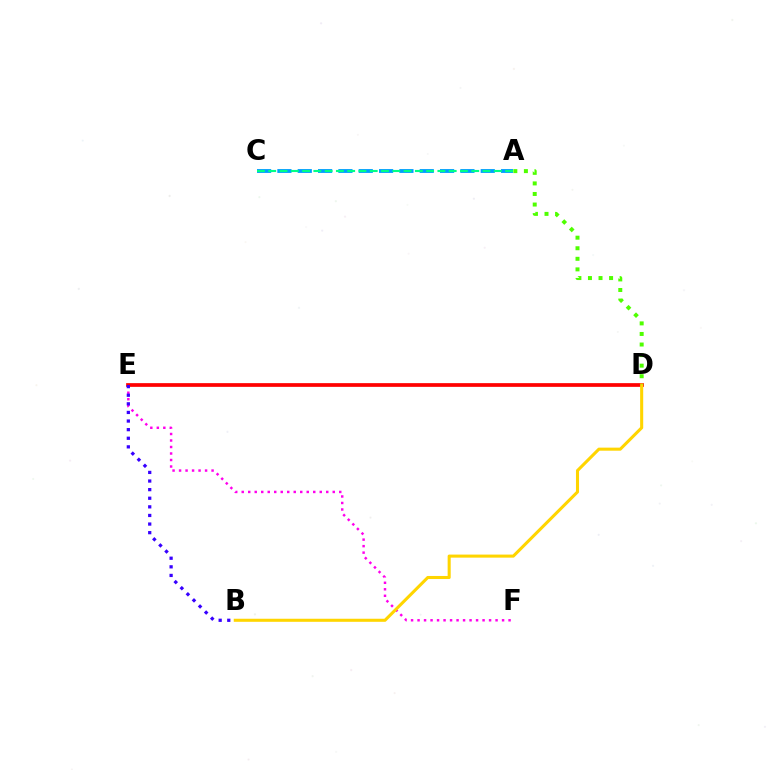{('A', 'C'): [{'color': '#009eff', 'line_style': 'dashed', 'thickness': 2.76}, {'color': '#00ff86', 'line_style': 'dashed', 'thickness': 1.53}], ('E', 'F'): [{'color': '#ff00ed', 'line_style': 'dotted', 'thickness': 1.77}], ('D', 'E'): [{'color': '#ff0000', 'line_style': 'solid', 'thickness': 2.67}], ('B', 'E'): [{'color': '#3700ff', 'line_style': 'dotted', 'thickness': 2.34}], ('B', 'D'): [{'color': '#ffd500', 'line_style': 'solid', 'thickness': 2.2}], ('A', 'D'): [{'color': '#4fff00', 'line_style': 'dotted', 'thickness': 2.87}]}